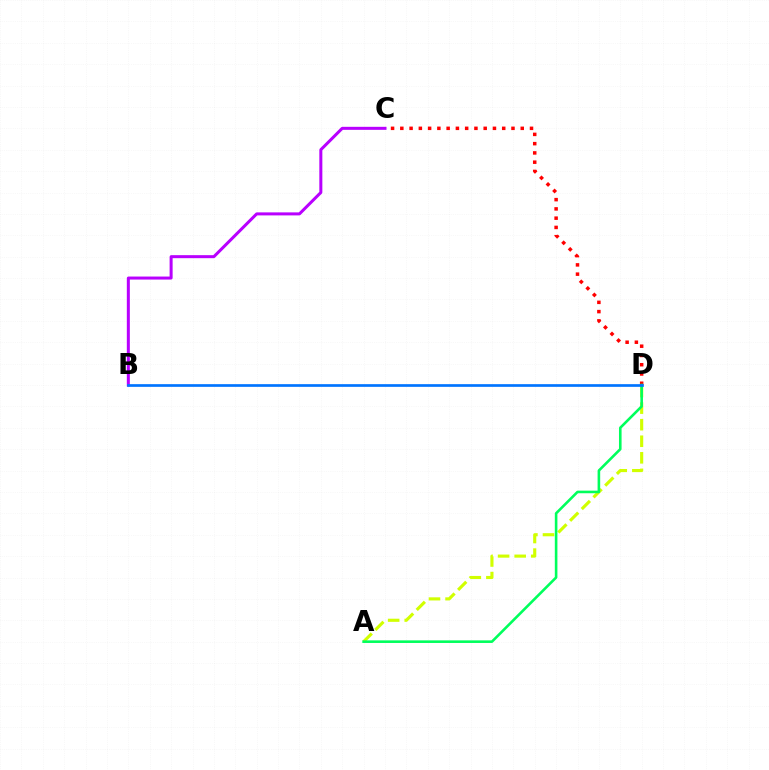{('C', 'D'): [{'color': '#ff0000', 'line_style': 'dotted', 'thickness': 2.52}], ('A', 'D'): [{'color': '#d1ff00', 'line_style': 'dashed', 'thickness': 2.25}, {'color': '#00ff5c', 'line_style': 'solid', 'thickness': 1.87}], ('B', 'C'): [{'color': '#b900ff', 'line_style': 'solid', 'thickness': 2.17}], ('B', 'D'): [{'color': '#0074ff', 'line_style': 'solid', 'thickness': 1.93}]}